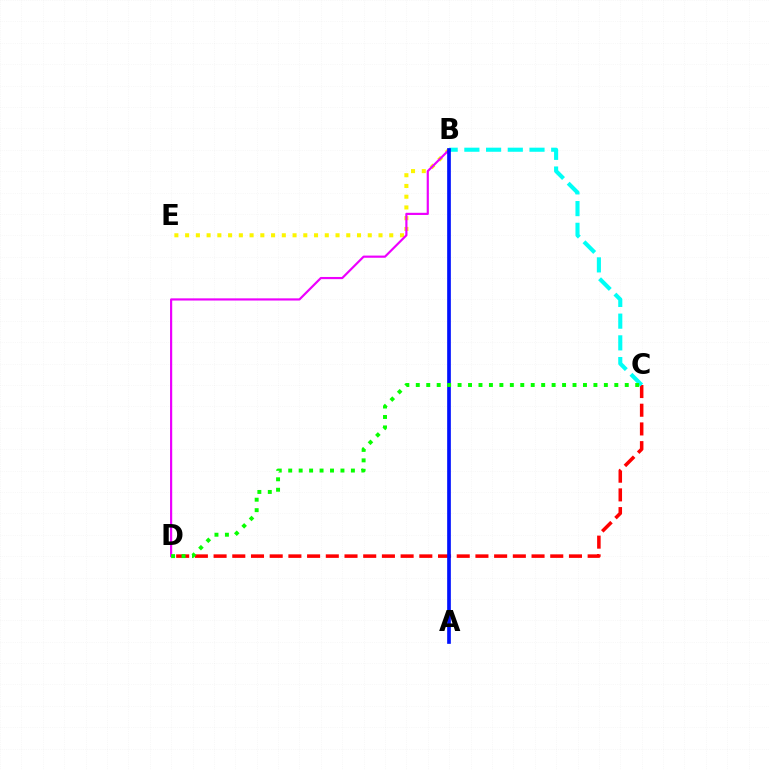{('C', 'D'): [{'color': '#ff0000', 'line_style': 'dashed', 'thickness': 2.54}, {'color': '#08ff00', 'line_style': 'dotted', 'thickness': 2.84}], ('B', 'E'): [{'color': '#fcf500', 'line_style': 'dotted', 'thickness': 2.92}], ('B', 'D'): [{'color': '#ee00ff', 'line_style': 'solid', 'thickness': 1.57}], ('B', 'C'): [{'color': '#00fff6', 'line_style': 'dashed', 'thickness': 2.95}], ('A', 'B'): [{'color': '#0010ff', 'line_style': 'solid', 'thickness': 2.65}]}